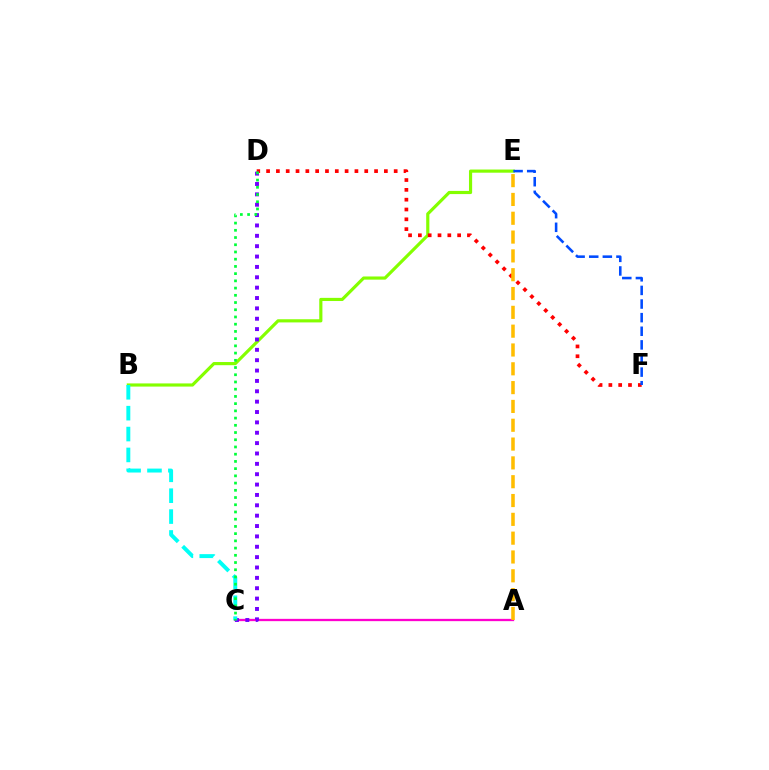{('A', 'C'): [{'color': '#ff00cf', 'line_style': 'solid', 'thickness': 1.65}], ('B', 'E'): [{'color': '#84ff00', 'line_style': 'solid', 'thickness': 2.28}], ('D', 'F'): [{'color': '#ff0000', 'line_style': 'dotted', 'thickness': 2.67}], ('C', 'D'): [{'color': '#7200ff', 'line_style': 'dotted', 'thickness': 2.82}, {'color': '#00ff39', 'line_style': 'dotted', 'thickness': 1.96}], ('A', 'E'): [{'color': '#ffbd00', 'line_style': 'dashed', 'thickness': 2.56}], ('B', 'C'): [{'color': '#00fff6', 'line_style': 'dashed', 'thickness': 2.84}], ('E', 'F'): [{'color': '#004bff', 'line_style': 'dashed', 'thickness': 1.85}]}